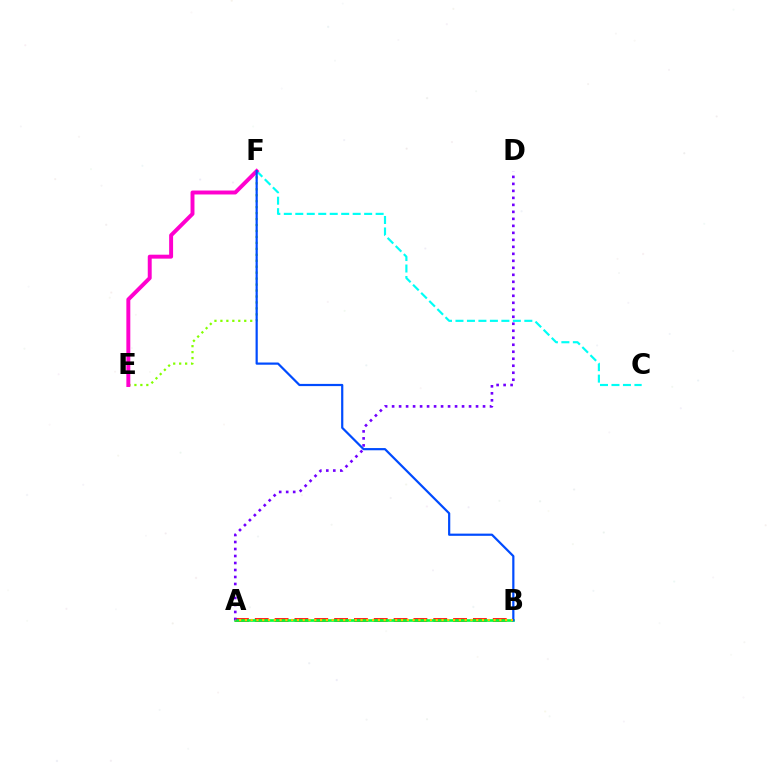{('E', 'F'): [{'color': '#84ff00', 'line_style': 'dotted', 'thickness': 1.62}, {'color': '#ff00cf', 'line_style': 'solid', 'thickness': 2.84}], ('C', 'F'): [{'color': '#00fff6', 'line_style': 'dashed', 'thickness': 1.56}], ('A', 'B'): [{'color': '#ff0000', 'line_style': 'dashed', 'thickness': 2.69}, {'color': '#00ff39', 'line_style': 'solid', 'thickness': 1.89}, {'color': '#ffbd00', 'line_style': 'dotted', 'thickness': 1.57}], ('B', 'F'): [{'color': '#004bff', 'line_style': 'solid', 'thickness': 1.59}], ('A', 'D'): [{'color': '#7200ff', 'line_style': 'dotted', 'thickness': 1.9}]}